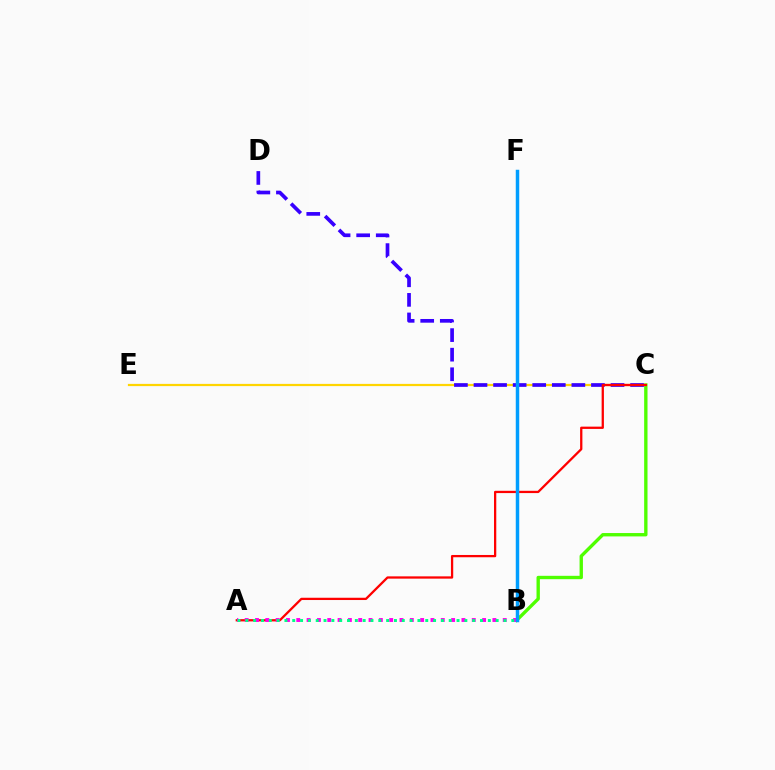{('C', 'E'): [{'color': '#ffd500', 'line_style': 'solid', 'thickness': 1.6}], ('C', 'D'): [{'color': '#3700ff', 'line_style': 'dashed', 'thickness': 2.66}], ('B', 'C'): [{'color': '#4fff00', 'line_style': 'solid', 'thickness': 2.42}], ('A', 'C'): [{'color': '#ff0000', 'line_style': 'solid', 'thickness': 1.64}], ('A', 'B'): [{'color': '#ff00ed', 'line_style': 'dotted', 'thickness': 2.8}, {'color': '#00ff86', 'line_style': 'dotted', 'thickness': 2.13}], ('B', 'F'): [{'color': '#009eff', 'line_style': 'solid', 'thickness': 2.5}]}